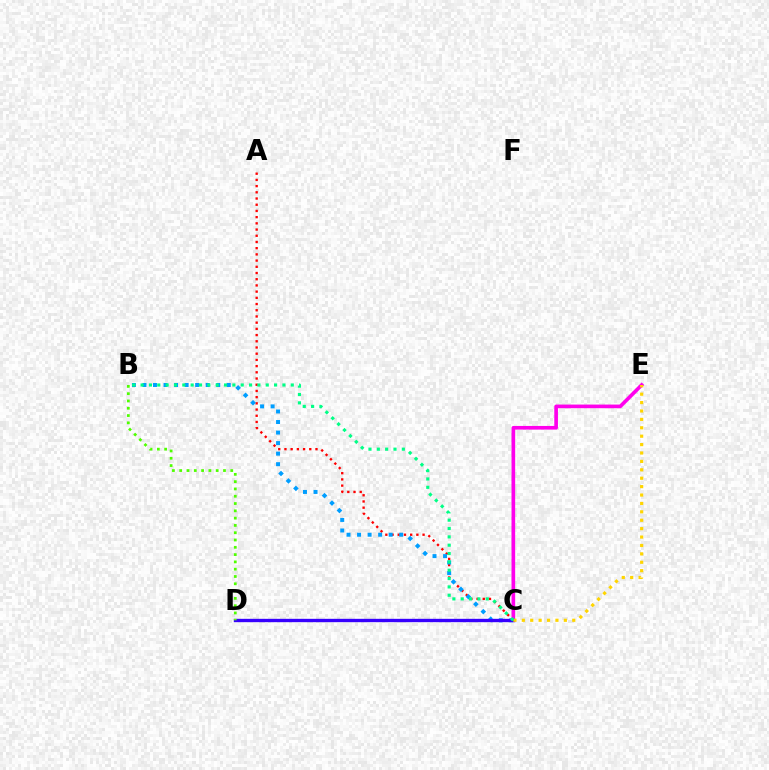{('C', 'E'): [{'color': '#ff00ed', 'line_style': 'solid', 'thickness': 2.63}, {'color': '#ffd500', 'line_style': 'dotted', 'thickness': 2.28}], ('A', 'C'): [{'color': '#ff0000', 'line_style': 'dotted', 'thickness': 1.69}], ('B', 'C'): [{'color': '#009eff', 'line_style': 'dotted', 'thickness': 2.86}, {'color': '#00ff86', 'line_style': 'dotted', 'thickness': 2.27}], ('C', 'D'): [{'color': '#3700ff', 'line_style': 'solid', 'thickness': 2.42}], ('B', 'D'): [{'color': '#4fff00', 'line_style': 'dotted', 'thickness': 1.98}]}